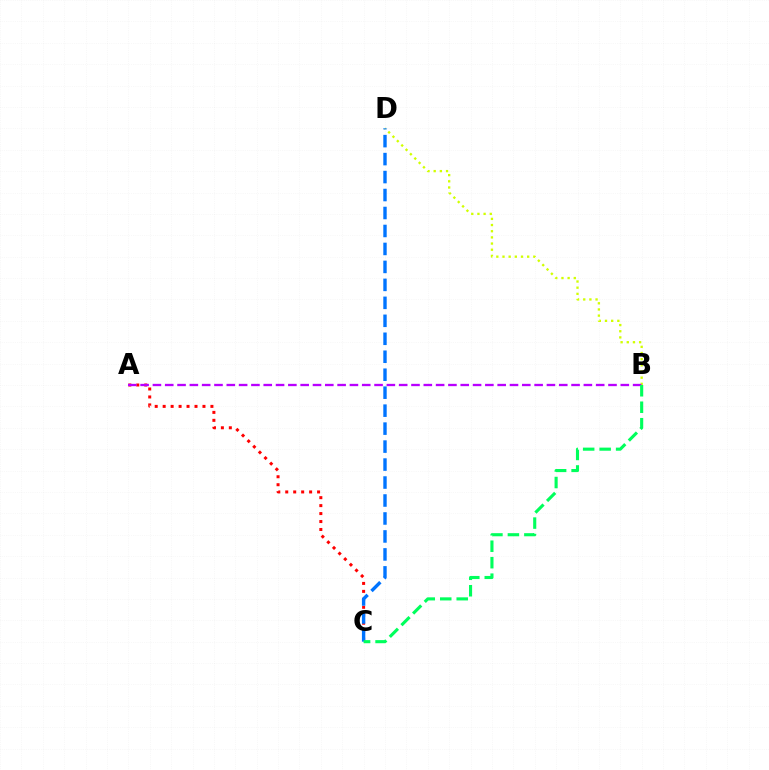{('A', 'C'): [{'color': '#ff0000', 'line_style': 'dotted', 'thickness': 2.16}], ('B', 'D'): [{'color': '#d1ff00', 'line_style': 'dotted', 'thickness': 1.68}], ('A', 'B'): [{'color': '#b900ff', 'line_style': 'dashed', 'thickness': 1.67}], ('C', 'D'): [{'color': '#0074ff', 'line_style': 'dashed', 'thickness': 2.44}], ('B', 'C'): [{'color': '#00ff5c', 'line_style': 'dashed', 'thickness': 2.24}]}